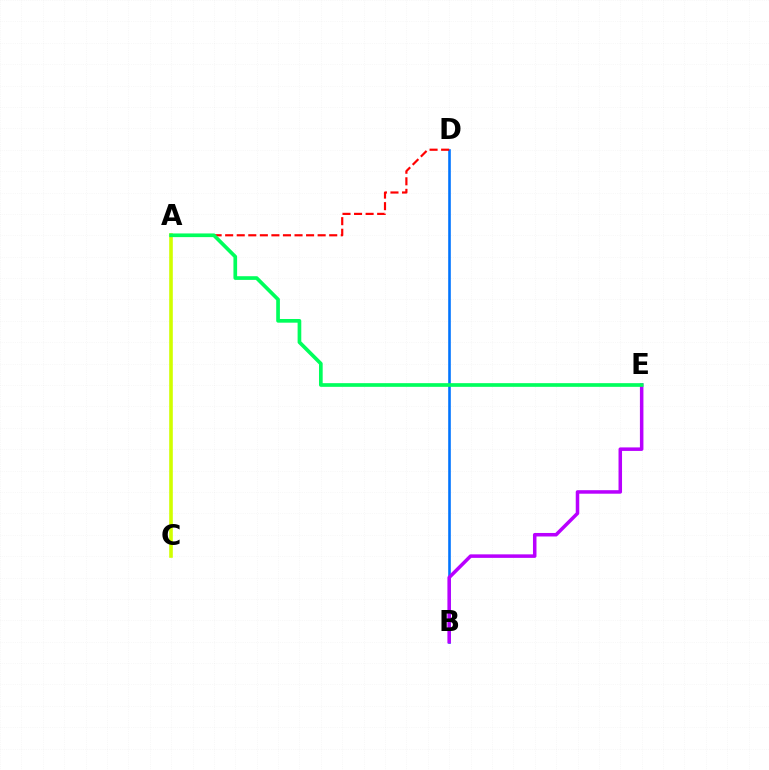{('B', 'D'): [{'color': '#0074ff', 'line_style': 'solid', 'thickness': 1.88}], ('A', 'C'): [{'color': '#d1ff00', 'line_style': 'solid', 'thickness': 2.6}], ('A', 'D'): [{'color': '#ff0000', 'line_style': 'dashed', 'thickness': 1.57}], ('B', 'E'): [{'color': '#b900ff', 'line_style': 'solid', 'thickness': 2.53}], ('A', 'E'): [{'color': '#00ff5c', 'line_style': 'solid', 'thickness': 2.65}]}